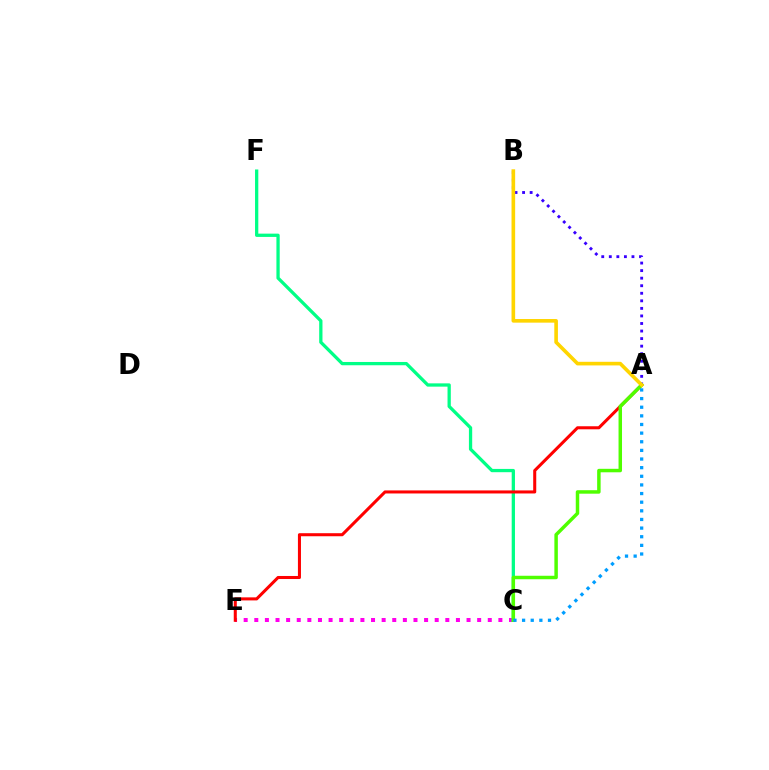{('C', 'E'): [{'color': '#ff00ed', 'line_style': 'dotted', 'thickness': 2.88}], ('C', 'F'): [{'color': '#00ff86', 'line_style': 'solid', 'thickness': 2.36}], ('A', 'B'): [{'color': '#3700ff', 'line_style': 'dotted', 'thickness': 2.05}, {'color': '#ffd500', 'line_style': 'solid', 'thickness': 2.61}], ('A', 'E'): [{'color': '#ff0000', 'line_style': 'solid', 'thickness': 2.19}], ('A', 'C'): [{'color': '#4fff00', 'line_style': 'solid', 'thickness': 2.5}, {'color': '#009eff', 'line_style': 'dotted', 'thickness': 2.35}]}